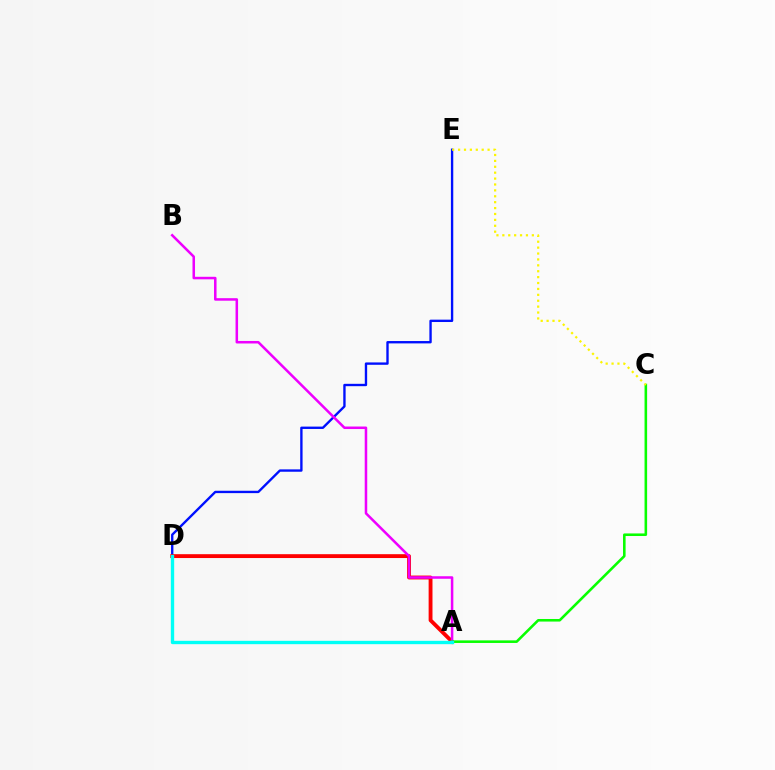{('D', 'E'): [{'color': '#0010ff', 'line_style': 'solid', 'thickness': 1.7}], ('A', 'D'): [{'color': '#ff0000', 'line_style': 'solid', 'thickness': 2.78}, {'color': '#00fff6', 'line_style': 'solid', 'thickness': 2.41}], ('A', 'B'): [{'color': '#ee00ff', 'line_style': 'solid', 'thickness': 1.82}], ('A', 'C'): [{'color': '#08ff00', 'line_style': 'solid', 'thickness': 1.86}], ('C', 'E'): [{'color': '#fcf500', 'line_style': 'dotted', 'thickness': 1.6}]}